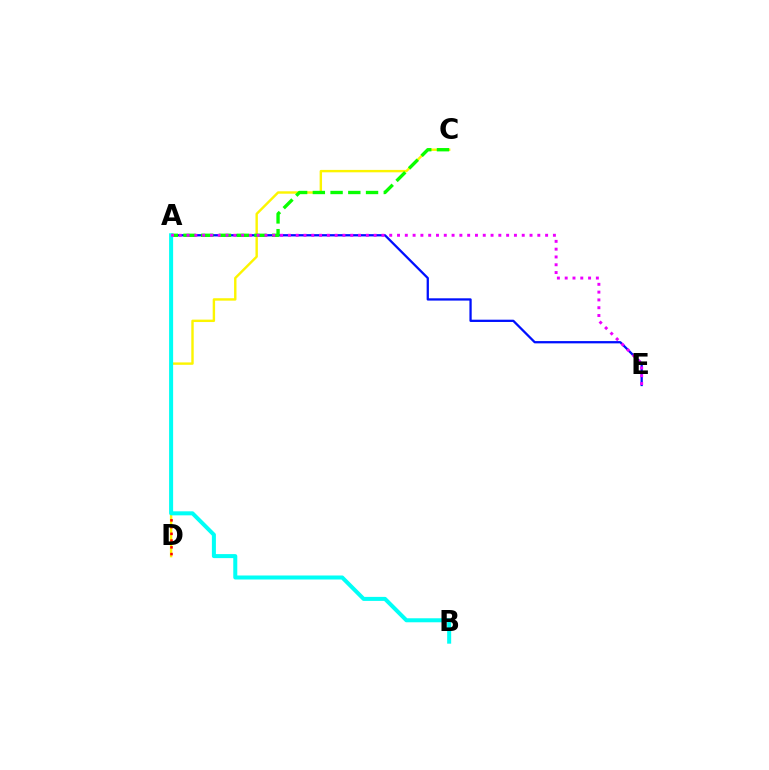{('A', 'E'): [{'color': '#0010ff', 'line_style': 'solid', 'thickness': 1.64}, {'color': '#ee00ff', 'line_style': 'dotted', 'thickness': 2.12}], ('C', 'D'): [{'color': '#fcf500', 'line_style': 'solid', 'thickness': 1.73}], ('A', 'C'): [{'color': '#08ff00', 'line_style': 'dashed', 'thickness': 2.41}], ('A', 'D'): [{'color': '#ff0000', 'line_style': 'dotted', 'thickness': 1.83}], ('A', 'B'): [{'color': '#00fff6', 'line_style': 'solid', 'thickness': 2.89}]}